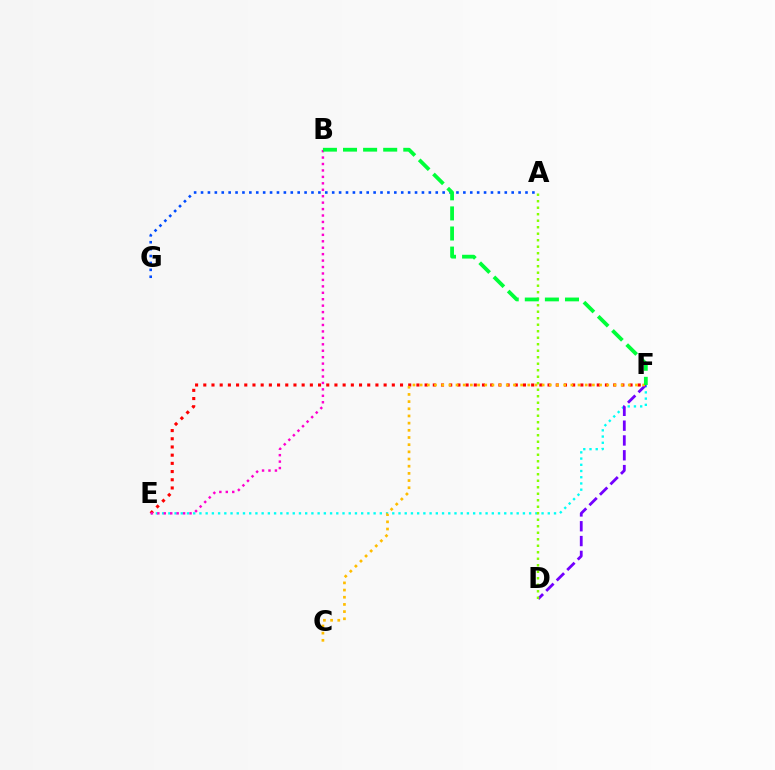{('E', 'F'): [{'color': '#00fff6', 'line_style': 'dotted', 'thickness': 1.69}, {'color': '#ff0000', 'line_style': 'dotted', 'thickness': 2.23}], ('A', 'G'): [{'color': '#004bff', 'line_style': 'dotted', 'thickness': 1.88}], ('D', 'F'): [{'color': '#7200ff', 'line_style': 'dashed', 'thickness': 2.01}], ('C', 'F'): [{'color': '#ffbd00', 'line_style': 'dotted', 'thickness': 1.95}], ('B', 'E'): [{'color': '#ff00cf', 'line_style': 'dotted', 'thickness': 1.75}], ('A', 'D'): [{'color': '#84ff00', 'line_style': 'dotted', 'thickness': 1.77}], ('B', 'F'): [{'color': '#00ff39', 'line_style': 'dashed', 'thickness': 2.73}]}